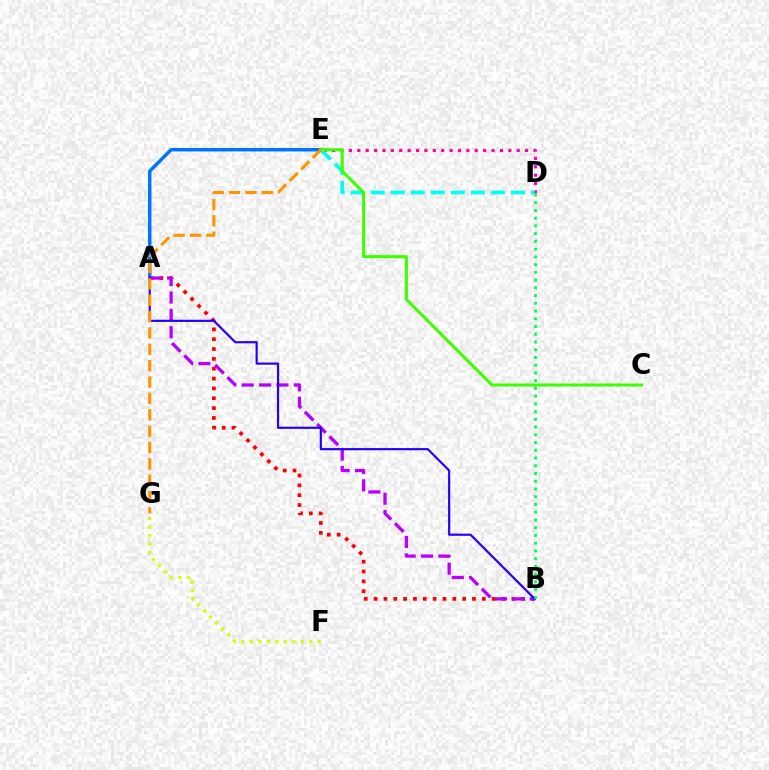{('A', 'B'): [{'color': '#ff0000', 'line_style': 'dotted', 'thickness': 2.67}, {'color': '#b900ff', 'line_style': 'dashed', 'thickness': 2.36}, {'color': '#2500ff', 'line_style': 'solid', 'thickness': 1.57}], ('A', 'E'): [{'color': '#0074ff', 'line_style': 'solid', 'thickness': 2.5}], ('D', 'E'): [{'color': '#ff00ac', 'line_style': 'dotted', 'thickness': 2.28}, {'color': '#00fff6', 'line_style': 'dashed', 'thickness': 2.72}], ('F', 'G'): [{'color': '#d1ff00', 'line_style': 'dotted', 'thickness': 2.31}], ('B', 'D'): [{'color': '#00ff5c', 'line_style': 'dotted', 'thickness': 2.1}], ('C', 'E'): [{'color': '#3dff00', 'line_style': 'solid', 'thickness': 2.18}], ('E', 'G'): [{'color': '#ff9400', 'line_style': 'dashed', 'thickness': 2.22}]}